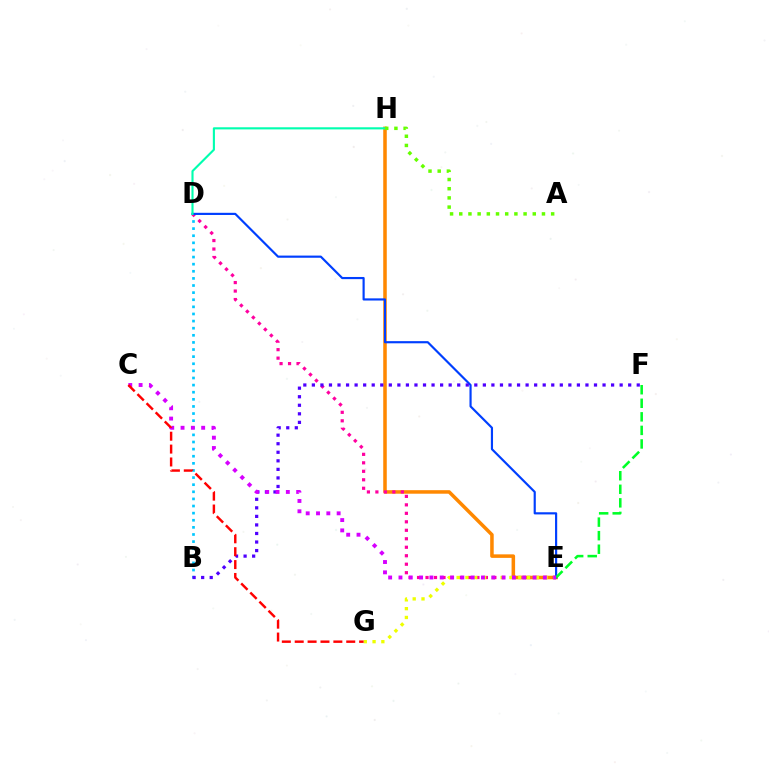{('B', 'D'): [{'color': '#00c7ff', 'line_style': 'dotted', 'thickness': 1.93}], ('E', 'H'): [{'color': '#ff8800', 'line_style': 'solid', 'thickness': 2.54}], ('D', 'E'): [{'color': '#ff00a0', 'line_style': 'dotted', 'thickness': 2.3}, {'color': '#003fff', 'line_style': 'solid', 'thickness': 1.56}], ('E', 'G'): [{'color': '#eeff00', 'line_style': 'dotted', 'thickness': 2.39}], ('D', 'H'): [{'color': '#00ffaf', 'line_style': 'solid', 'thickness': 1.53}], ('E', 'F'): [{'color': '#00ff27', 'line_style': 'dashed', 'thickness': 1.84}], ('B', 'F'): [{'color': '#4f00ff', 'line_style': 'dotted', 'thickness': 2.32}], ('C', 'E'): [{'color': '#d600ff', 'line_style': 'dotted', 'thickness': 2.8}], ('C', 'G'): [{'color': '#ff0000', 'line_style': 'dashed', 'thickness': 1.75}], ('A', 'H'): [{'color': '#66ff00', 'line_style': 'dotted', 'thickness': 2.5}]}